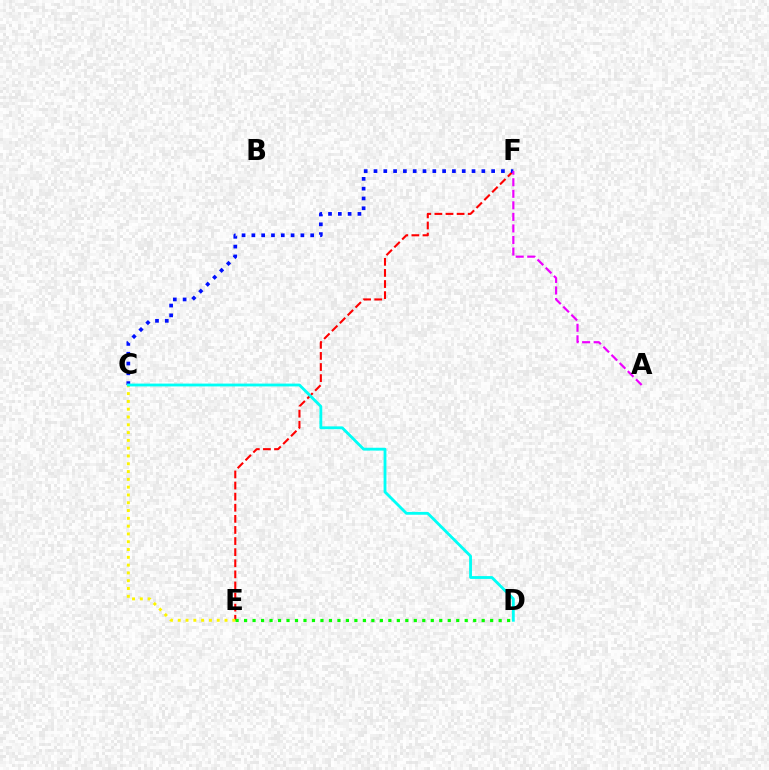{('E', 'F'): [{'color': '#ff0000', 'line_style': 'dashed', 'thickness': 1.51}], ('C', 'F'): [{'color': '#0010ff', 'line_style': 'dotted', 'thickness': 2.66}], ('C', 'E'): [{'color': '#fcf500', 'line_style': 'dotted', 'thickness': 2.12}], ('C', 'D'): [{'color': '#00fff6', 'line_style': 'solid', 'thickness': 2.04}], ('D', 'E'): [{'color': '#08ff00', 'line_style': 'dotted', 'thickness': 2.31}], ('A', 'F'): [{'color': '#ee00ff', 'line_style': 'dashed', 'thickness': 1.57}]}